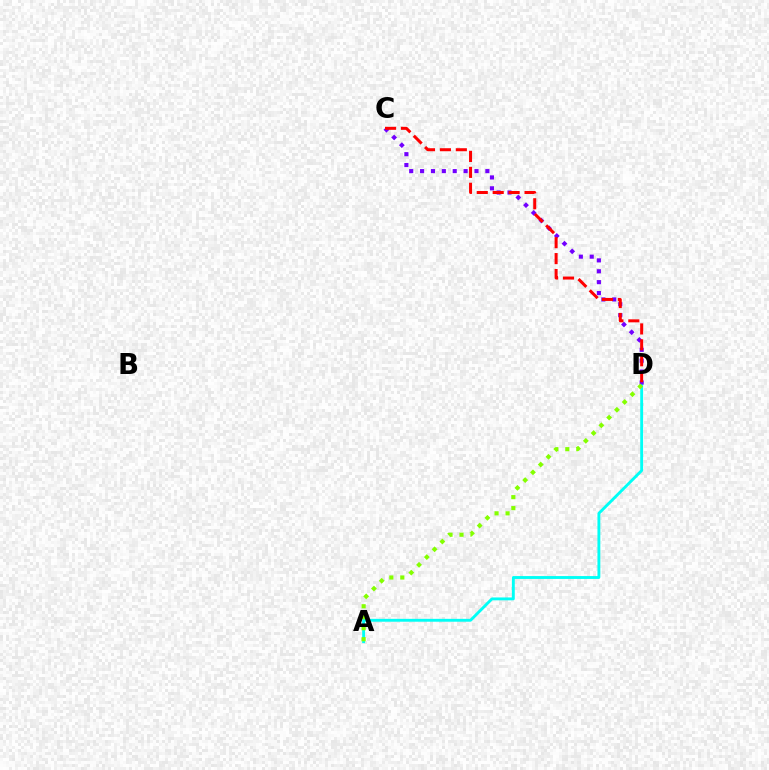{('A', 'D'): [{'color': '#00fff6', 'line_style': 'solid', 'thickness': 2.07}, {'color': '#84ff00', 'line_style': 'dotted', 'thickness': 2.98}], ('C', 'D'): [{'color': '#7200ff', 'line_style': 'dotted', 'thickness': 2.96}, {'color': '#ff0000', 'line_style': 'dashed', 'thickness': 2.16}]}